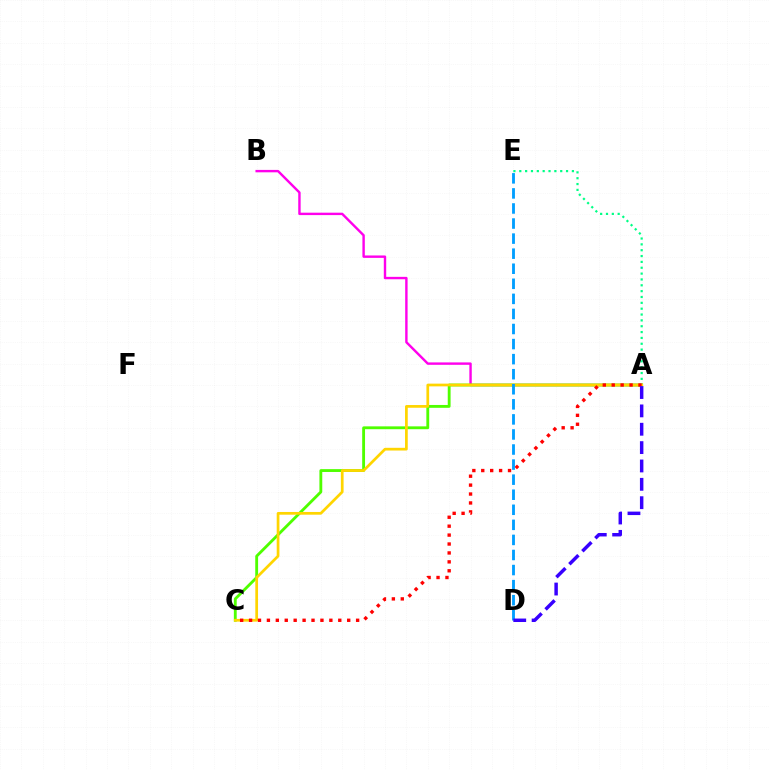{('A', 'E'): [{'color': '#00ff86', 'line_style': 'dotted', 'thickness': 1.59}], ('A', 'B'): [{'color': '#ff00ed', 'line_style': 'solid', 'thickness': 1.73}], ('A', 'C'): [{'color': '#4fff00', 'line_style': 'solid', 'thickness': 2.05}, {'color': '#ffd500', 'line_style': 'solid', 'thickness': 1.96}, {'color': '#ff0000', 'line_style': 'dotted', 'thickness': 2.42}], ('D', 'E'): [{'color': '#009eff', 'line_style': 'dashed', 'thickness': 2.05}], ('A', 'D'): [{'color': '#3700ff', 'line_style': 'dashed', 'thickness': 2.49}]}